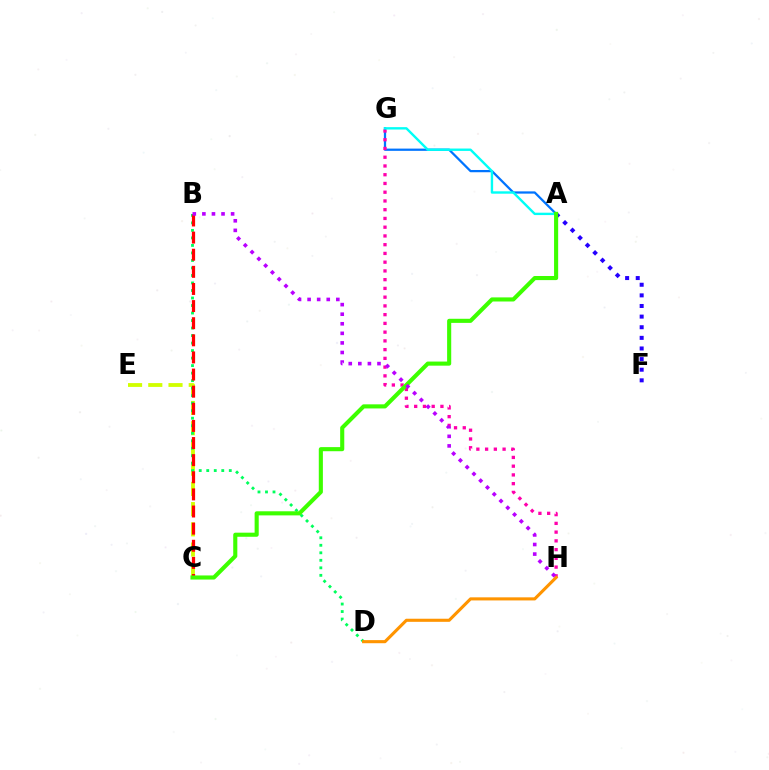{('C', 'E'): [{'color': '#d1ff00', 'line_style': 'dashed', 'thickness': 2.75}], ('B', 'D'): [{'color': '#00ff5c', 'line_style': 'dotted', 'thickness': 2.04}], ('A', 'F'): [{'color': '#2500ff', 'line_style': 'dotted', 'thickness': 2.89}], ('A', 'G'): [{'color': '#0074ff', 'line_style': 'solid', 'thickness': 1.62}, {'color': '#00fff6', 'line_style': 'solid', 'thickness': 1.72}], ('G', 'H'): [{'color': '#ff00ac', 'line_style': 'dotted', 'thickness': 2.38}], ('B', 'C'): [{'color': '#ff0000', 'line_style': 'dashed', 'thickness': 2.33}], ('A', 'C'): [{'color': '#3dff00', 'line_style': 'solid', 'thickness': 2.95}], ('D', 'H'): [{'color': '#ff9400', 'line_style': 'solid', 'thickness': 2.23}], ('B', 'H'): [{'color': '#b900ff', 'line_style': 'dotted', 'thickness': 2.6}]}